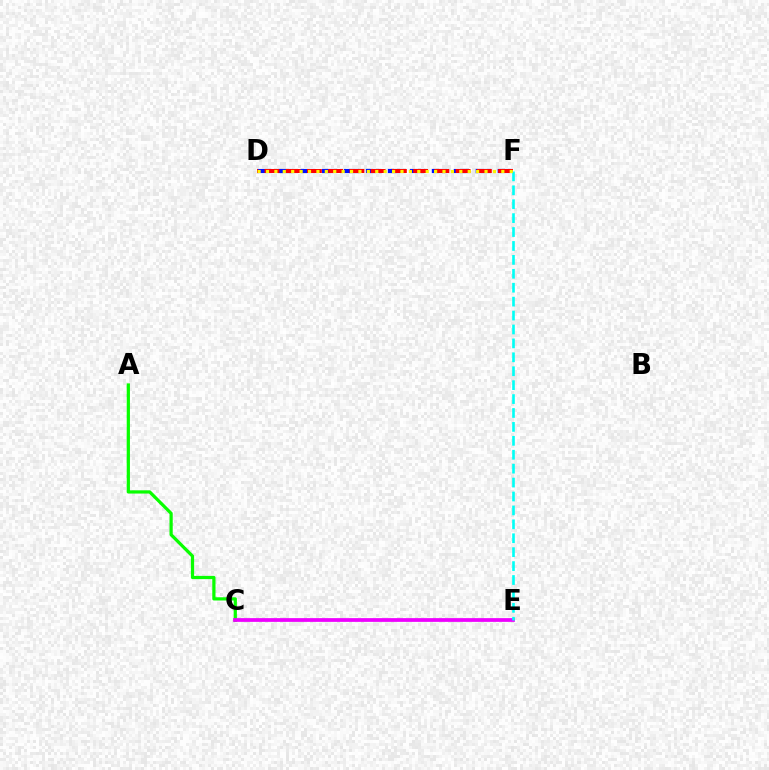{('A', 'C'): [{'color': '#08ff00', 'line_style': 'solid', 'thickness': 2.32}], ('D', 'F'): [{'color': '#0010ff', 'line_style': 'dashed', 'thickness': 2.98}, {'color': '#ff0000', 'line_style': 'dashed', 'thickness': 2.89}, {'color': '#fcf500', 'line_style': 'dotted', 'thickness': 2.28}], ('C', 'E'): [{'color': '#ee00ff', 'line_style': 'solid', 'thickness': 2.69}], ('E', 'F'): [{'color': '#00fff6', 'line_style': 'dashed', 'thickness': 1.89}]}